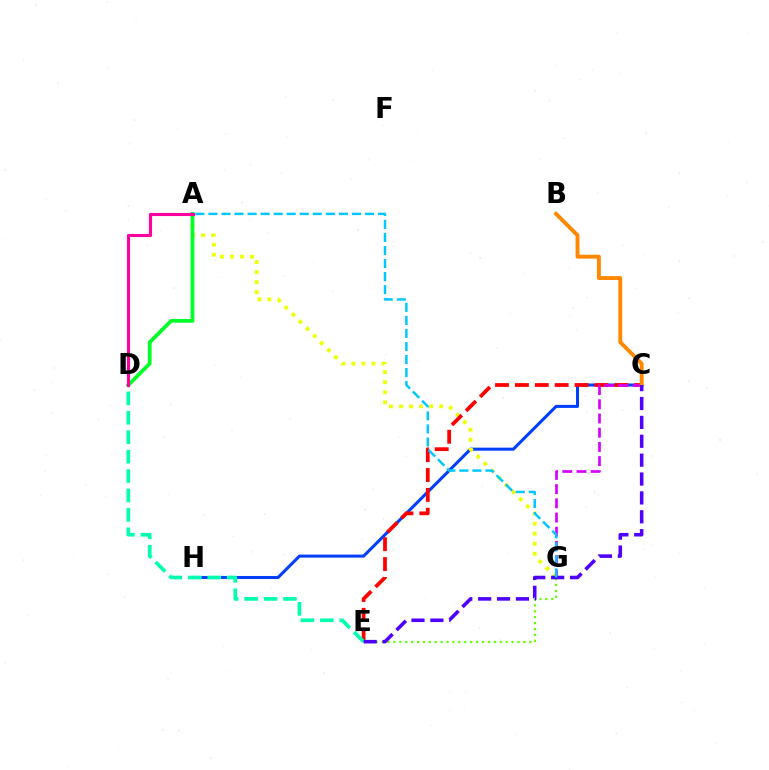{('E', 'G'): [{'color': '#66ff00', 'line_style': 'dotted', 'thickness': 1.61}], ('C', 'H'): [{'color': '#003fff', 'line_style': 'solid', 'thickness': 2.19}], ('A', 'G'): [{'color': '#eeff00', 'line_style': 'dotted', 'thickness': 2.73}, {'color': '#00c7ff', 'line_style': 'dashed', 'thickness': 1.77}], ('C', 'E'): [{'color': '#ff0000', 'line_style': 'dashed', 'thickness': 2.7}, {'color': '#4f00ff', 'line_style': 'dashed', 'thickness': 2.57}], ('D', 'E'): [{'color': '#00ffaf', 'line_style': 'dashed', 'thickness': 2.64}], ('A', 'D'): [{'color': '#00ff27', 'line_style': 'solid', 'thickness': 2.71}, {'color': '#ff00a0', 'line_style': 'solid', 'thickness': 2.25}], ('C', 'G'): [{'color': '#d600ff', 'line_style': 'dashed', 'thickness': 1.93}], ('B', 'C'): [{'color': '#ff8800', 'line_style': 'solid', 'thickness': 2.8}]}